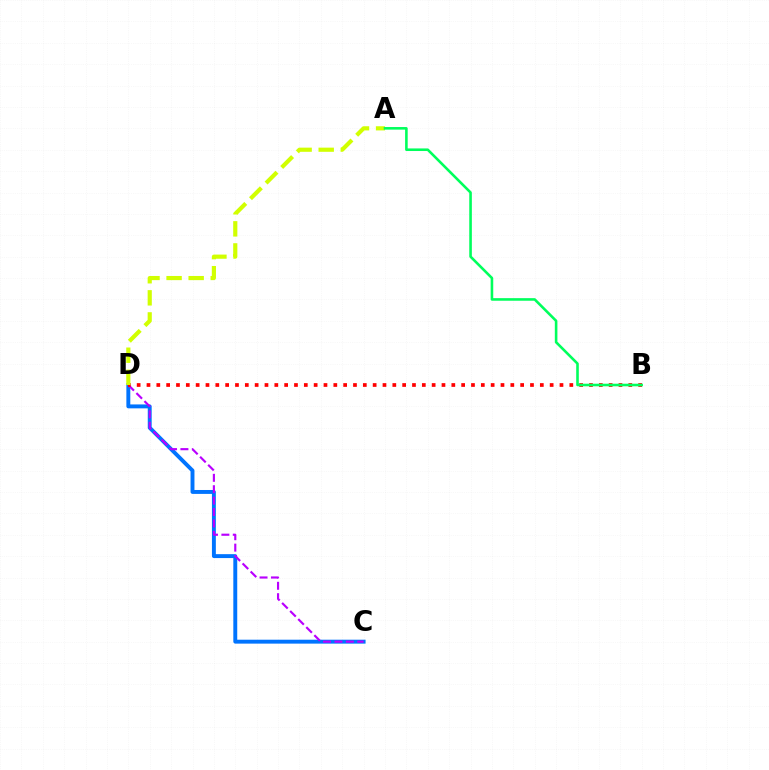{('C', 'D'): [{'color': '#0074ff', 'line_style': 'solid', 'thickness': 2.82}, {'color': '#b900ff', 'line_style': 'dashed', 'thickness': 1.55}], ('B', 'D'): [{'color': '#ff0000', 'line_style': 'dotted', 'thickness': 2.67}], ('A', 'D'): [{'color': '#d1ff00', 'line_style': 'dashed', 'thickness': 3.0}], ('A', 'B'): [{'color': '#00ff5c', 'line_style': 'solid', 'thickness': 1.87}]}